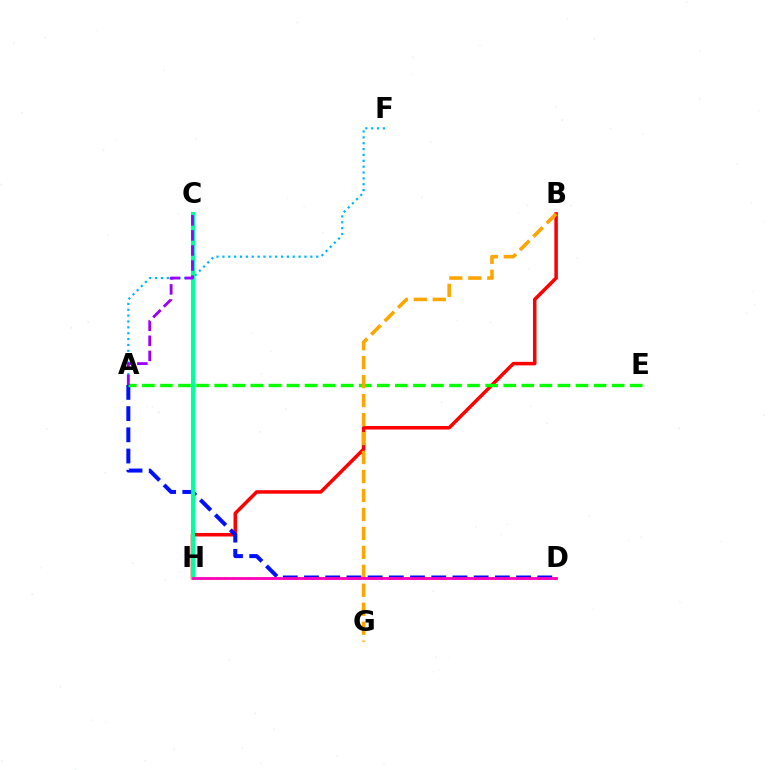{('D', 'H'): [{'color': '#b3ff00', 'line_style': 'dotted', 'thickness': 2.13}, {'color': '#ff00bd', 'line_style': 'solid', 'thickness': 2.01}], ('B', 'H'): [{'color': '#ff0000', 'line_style': 'solid', 'thickness': 2.53}], ('A', 'D'): [{'color': '#0010ff', 'line_style': 'dashed', 'thickness': 2.88}], ('A', 'E'): [{'color': '#08ff00', 'line_style': 'dashed', 'thickness': 2.45}], ('B', 'G'): [{'color': '#ffa500', 'line_style': 'dashed', 'thickness': 2.58}], ('A', 'F'): [{'color': '#00b5ff', 'line_style': 'dotted', 'thickness': 1.59}], ('C', 'H'): [{'color': '#00ff9d', 'line_style': 'solid', 'thickness': 2.93}], ('A', 'C'): [{'color': '#9b00ff', 'line_style': 'dashed', 'thickness': 2.05}]}